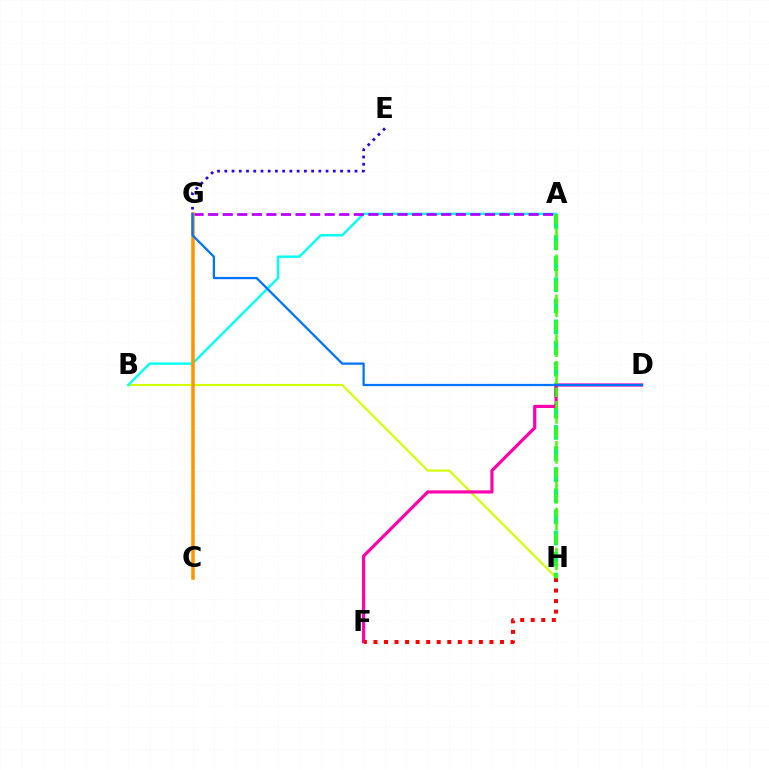{('B', 'H'): [{'color': '#d1ff00', 'line_style': 'solid', 'thickness': 1.53}], ('A', 'B'): [{'color': '#00fff6', 'line_style': 'solid', 'thickness': 1.73}], ('A', 'G'): [{'color': '#b900ff', 'line_style': 'dashed', 'thickness': 1.98}], ('A', 'H'): [{'color': '#00ff5c', 'line_style': 'dashed', 'thickness': 2.87}, {'color': '#3dff00', 'line_style': 'dashed', 'thickness': 1.81}], ('C', 'G'): [{'color': '#ff9400', 'line_style': 'solid', 'thickness': 2.53}], ('E', 'G'): [{'color': '#2500ff', 'line_style': 'dotted', 'thickness': 1.97}], ('D', 'F'): [{'color': '#ff00ac', 'line_style': 'solid', 'thickness': 2.28}], ('D', 'G'): [{'color': '#0074ff', 'line_style': 'solid', 'thickness': 1.64}], ('F', 'H'): [{'color': '#ff0000', 'line_style': 'dotted', 'thickness': 2.87}]}